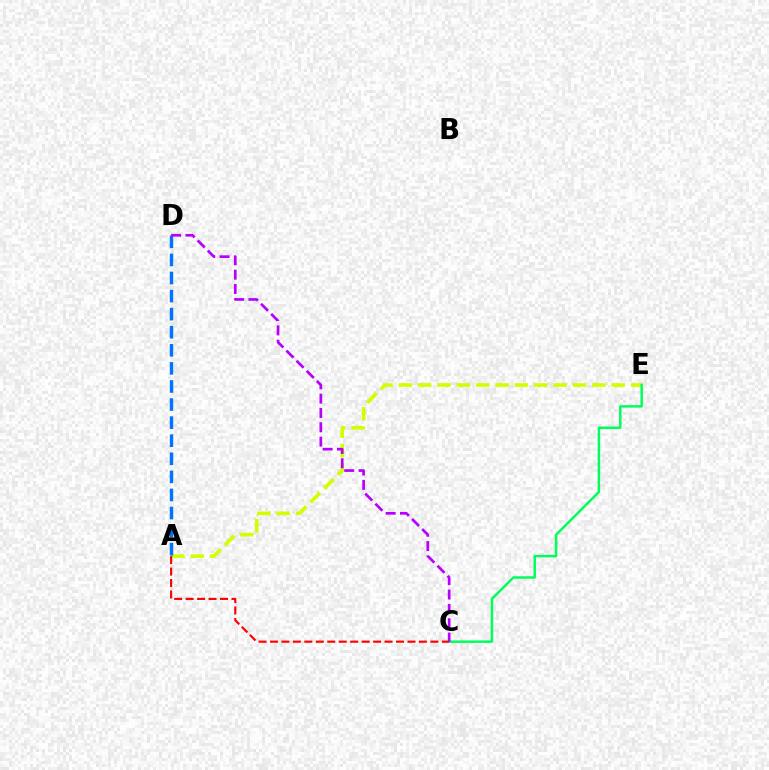{('A', 'E'): [{'color': '#d1ff00', 'line_style': 'dashed', 'thickness': 2.63}], ('C', 'E'): [{'color': '#00ff5c', 'line_style': 'solid', 'thickness': 1.78}], ('A', 'D'): [{'color': '#0074ff', 'line_style': 'dashed', 'thickness': 2.46}], ('A', 'C'): [{'color': '#ff0000', 'line_style': 'dashed', 'thickness': 1.56}], ('C', 'D'): [{'color': '#b900ff', 'line_style': 'dashed', 'thickness': 1.95}]}